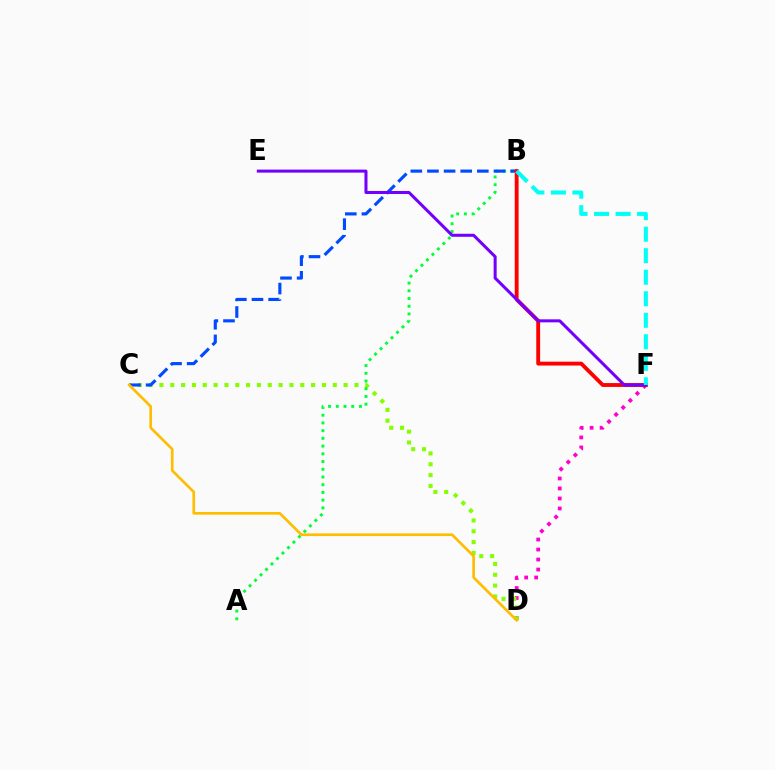{('D', 'F'): [{'color': '#ff00cf', 'line_style': 'dotted', 'thickness': 2.72}], ('C', 'D'): [{'color': '#84ff00', 'line_style': 'dotted', 'thickness': 2.94}, {'color': '#ffbd00', 'line_style': 'solid', 'thickness': 1.92}], ('A', 'B'): [{'color': '#00ff39', 'line_style': 'dotted', 'thickness': 2.1}], ('B', 'C'): [{'color': '#004bff', 'line_style': 'dashed', 'thickness': 2.26}], ('B', 'F'): [{'color': '#ff0000', 'line_style': 'solid', 'thickness': 2.78}, {'color': '#00fff6', 'line_style': 'dashed', 'thickness': 2.92}], ('E', 'F'): [{'color': '#7200ff', 'line_style': 'solid', 'thickness': 2.18}]}